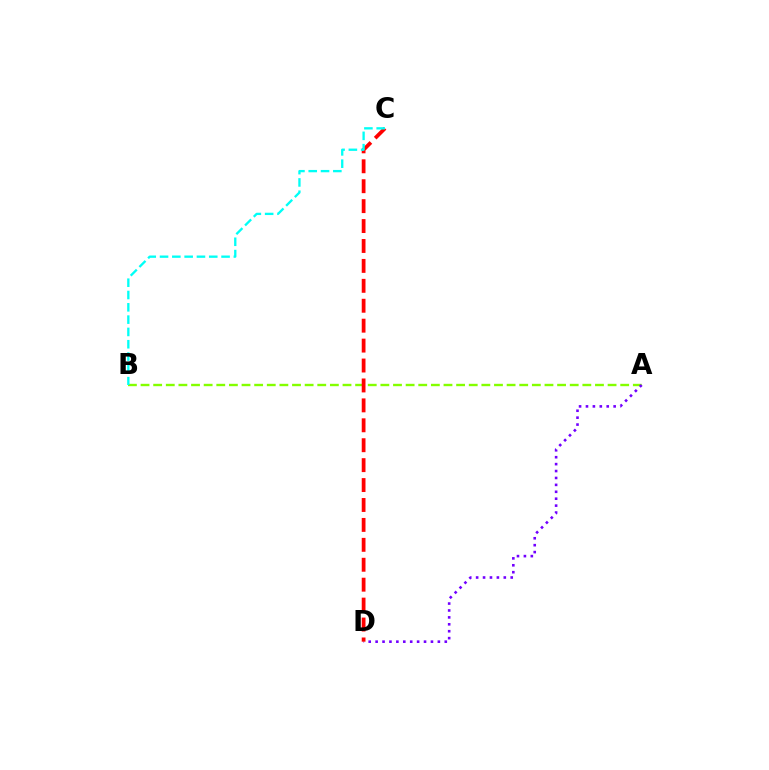{('A', 'B'): [{'color': '#84ff00', 'line_style': 'dashed', 'thickness': 1.71}], ('A', 'D'): [{'color': '#7200ff', 'line_style': 'dotted', 'thickness': 1.88}], ('C', 'D'): [{'color': '#ff0000', 'line_style': 'dashed', 'thickness': 2.71}], ('B', 'C'): [{'color': '#00fff6', 'line_style': 'dashed', 'thickness': 1.67}]}